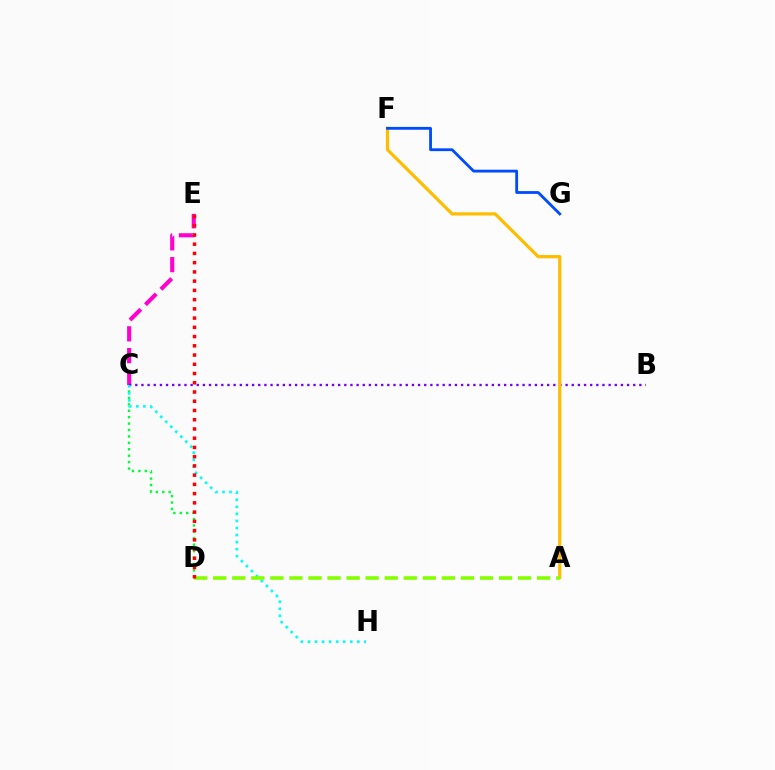{('C', 'D'): [{'color': '#00ff39', 'line_style': 'dotted', 'thickness': 1.74}], ('C', 'E'): [{'color': '#ff00cf', 'line_style': 'dashed', 'thickness': 2.96}], ('B', 'C'): [{'color': '#7200ff', 'line_style': 'dotted', 'thickness': 1.67}], ('C', 'H'): [{'color': '#00fff6', 'line_style': 'dotted', 'thickness': 1.92}], ('A', 'F'): [{'color': '#ffbd00', 'line_style': 'solid', 'thickness': 2.31}], ('F', 'G'): [{'color': '#004bff', 'line_style': 'solid', 'thickness': 2.03}], ('A', 'D'): [{'color': '#84ff00', 'line_style': 'dashed', 'thickness': 2.59}], ('D', 'E'): [{'color': '#ff0000', 'line_style': 'dotted', 'thickness': 2.51}]}